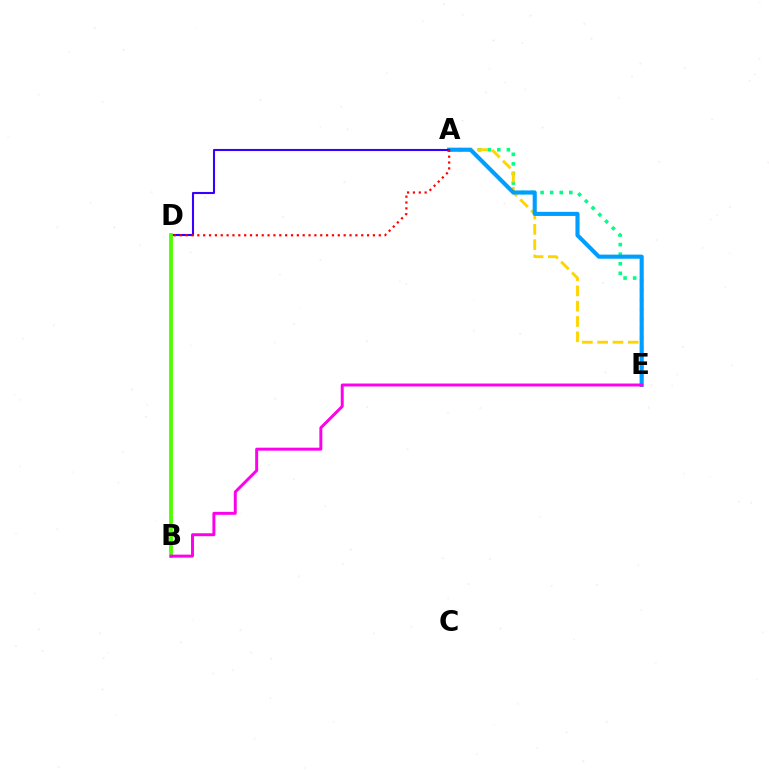{('A', 'E'): [{'color': '#00ff86', 'line_style': 'dotted', 'thickness': 2.6}, {'color': '#ffd500', 'line_style': 'dashed', 'thickness': 2.08}, {'color': '#009eff', 'line_style': 'solid', 'thickness': 2.96}], ('A', 'D'): [{'color': '#3700ff', 'line_style': 'solid', 'thickness': 1.51}, {'color': '#ff0000', 'line_style': 'dotted', 'thickness': 1.59}], ('B', 'D'): [{'color': '#4fff00', 'line_style': 'solid', 'thickness': 2.76}], ('B', 'E'): [{'color': '#ff00ed', 'line_style': 'solid', 'thickness': 2.13}]}